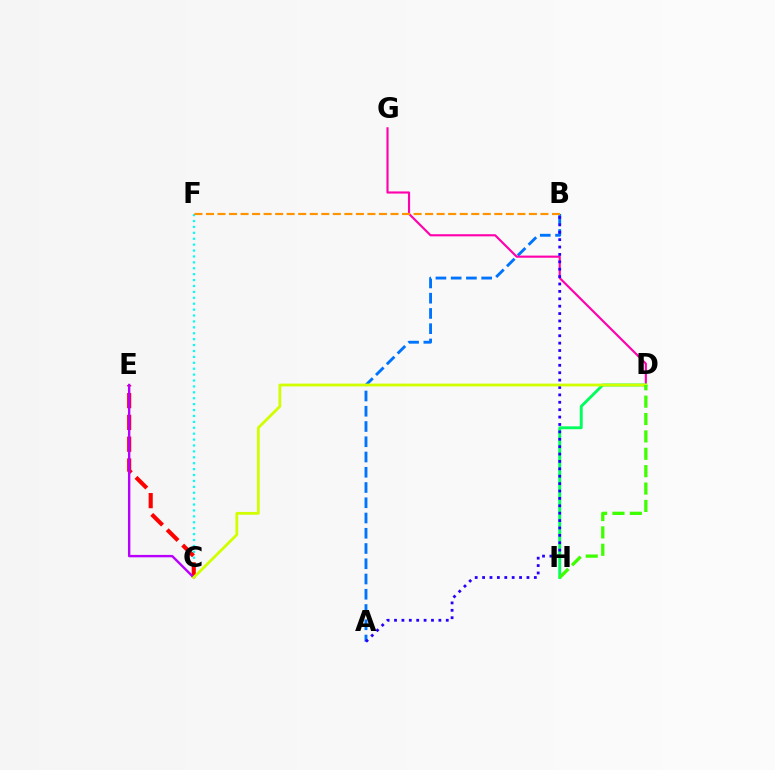{('C', 'F'): [{'color': '#00fff6', 'line_style': 'dotted', 'thickness': 1.6}], ('A', 'B'): [{'color': '#0074ff', 'line_style': 'dashed', 'thickness': 2.07}, {'color': '#2500ff', 'line_style': 'dotted', 'thickness': 2.01}], ('D', 'G'): [{'color': '#ff00ac', 'line_style': 'solid', 'thickness': 1.54}], ('C', 'E'): [{'color': '#ff0000', 'line_style': 'dashed', 'thickness': 2.96}, {'color': '#b900ff', 'line_style': 'solid', 'thickness': 1.72}], ('D', 'H'): [{'color': '#00ff5c', 'line_style': 'solid', 'thickness': 2.07}, {'color': '#3dff00', 'line_style': 'dashed', 'thickness': 2.36}], ('C', 'D'): [{'color': '#d1ff00', 'line_style': 'solid', 'thickness': 2.0}], ('B', 'F'): [{'color': '#ff9400', 'line_style': 'dashed', 'thickness': 1.57}]}